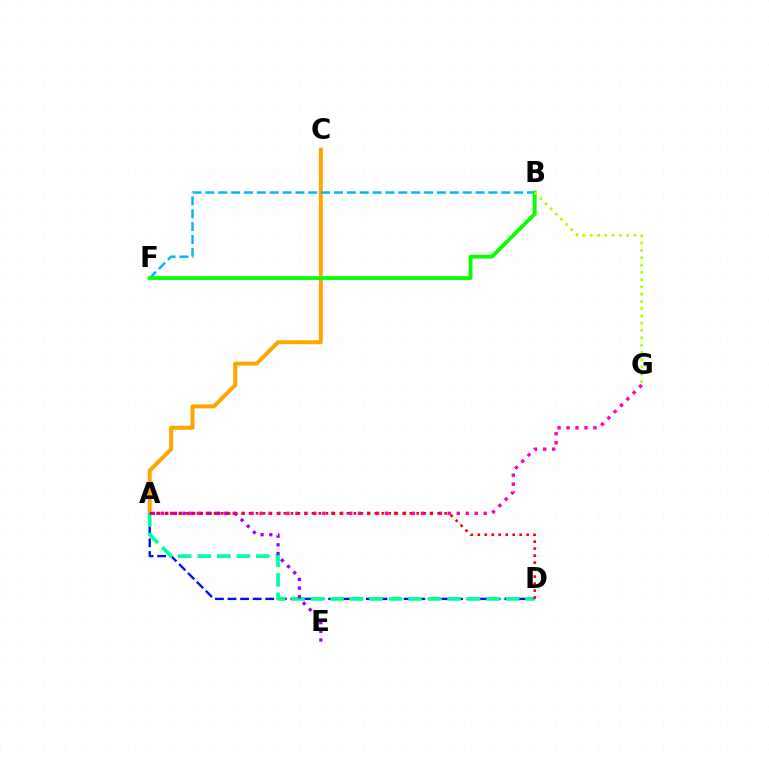{('A', 'C'): [{'color': '#ffa500', 'line_style': 'solid', 'thickness': 2.86}], ('B', 'F'): [{'color': '#00b5ff', 'line_style': 'dashed', 'thickness': 1.75}, {'color': '#08ff00', 'line_style': 'solid', 'thickness': 2.73}], ('A', 'D'): [{'color': '#0010ff', 'line_style': 'dashed', 'thickness': 1.71}, {'color': '#00ff9d', 'line_style': 'dashed', 'thickness': 2.65}, {'color': '#ff0000', 'line_style': 'dotted', 'thickness': 1.9}], ('A', 'G'): [{'color': '#ff00bd', 'line_style': 'dotted', 'thickness': 2.44}], ('A', 'E'): [{'color': '#9b00ff', 'line_style': 'dotted', 'thickness': 2.36}], ('B', 'G'): [{'color': '#b3ff00', 'line_style': 'dotted', 'thickness': 1.98}]}